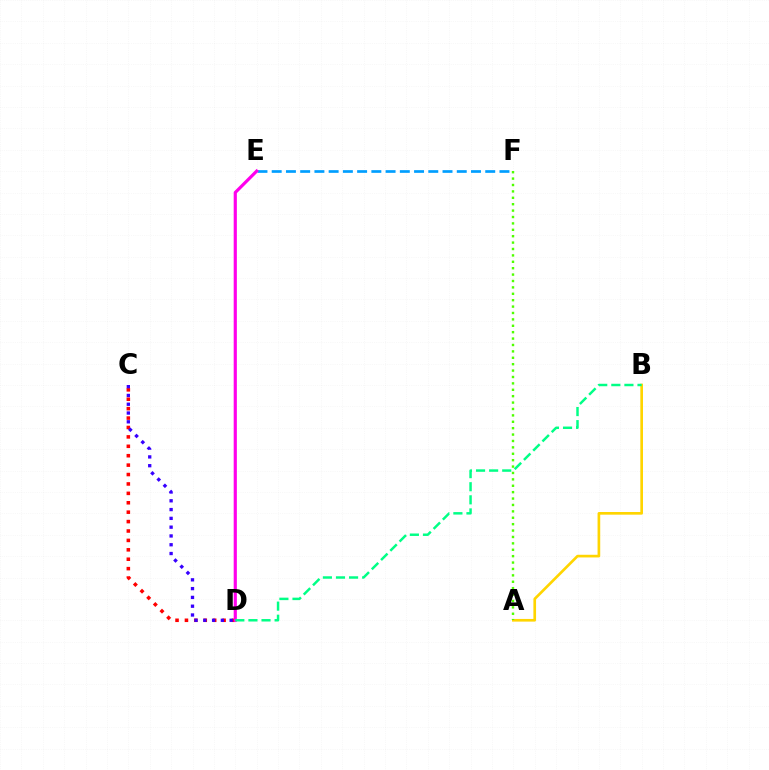{('E', 'F'): [{'color': '#009eff', 'line_style': 'dashed', 'thickness': 1.93}], ('A', 'B'): [{'color': '#ffd500', 'line_style': 'solid', 'thickness': 1.92}], ('C', 'D'): [{'color': '#ff0000', 'line_style': 'dotted', 'thickness': 2.56}, {'color': '#3700ff', 'line_style': 'dotted', 'thickness': 2.39}], ('A', 'F'): [{'color': '#4fff00', 'line_style': 'dotted', 'thickness': 1.74}], ('D', 'E'): [{'color': '#ff00ed', 'line_style': 'solid', 'thickness': 2.28}], ('B', 'D'): [{'color': '#00ff86', 'line_style': 'dashed', 'thickness': 1.78}]}